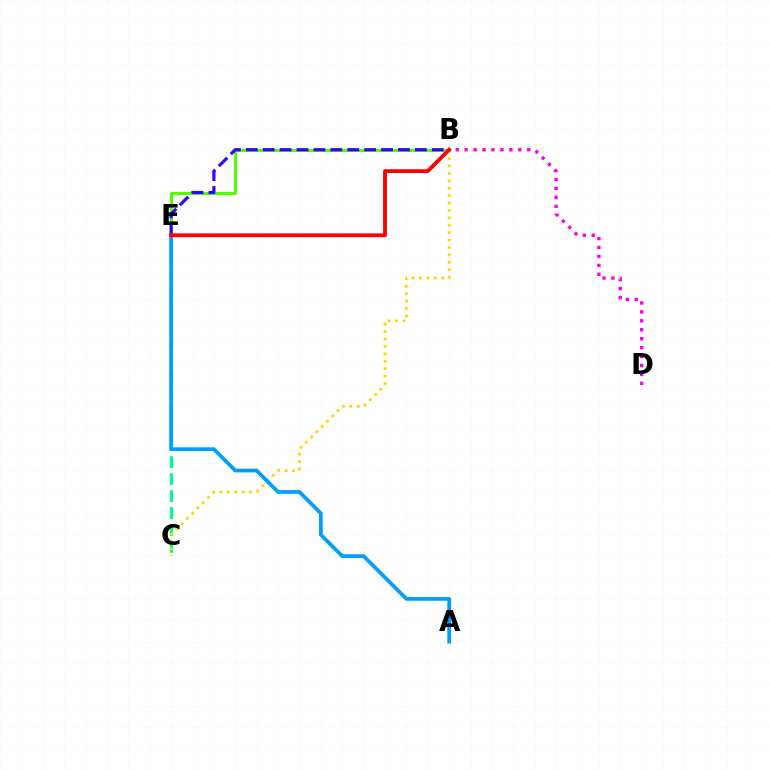{('C', 'E'): [{'color': '#00ff86', 'line_style': 'dashed', 'thickness': 2.31}], ('B', 'C'): [{'color': '#ffd500', 'line_style': 'dotted', 'thickness': 2.01}], ('B', 'E'): [{'color': '#4fff00', 'line_style': 'solid', 'thickness': 2.17}, {'color': '#3700ff', 'line_style': 'dashed', 'thickness': 2.3}, {'color': '#ff0000', 'line_style': 'solid', 'thickness': 2.74}], ('B', 'D'): [{'color': '#ff00ed', 'line_style': 'dotted', 'thickness': 2.43}], ('A', 'E'): [{'color': '#009eff', 'line_style': 'solid', 'thickness': 2.69}]}